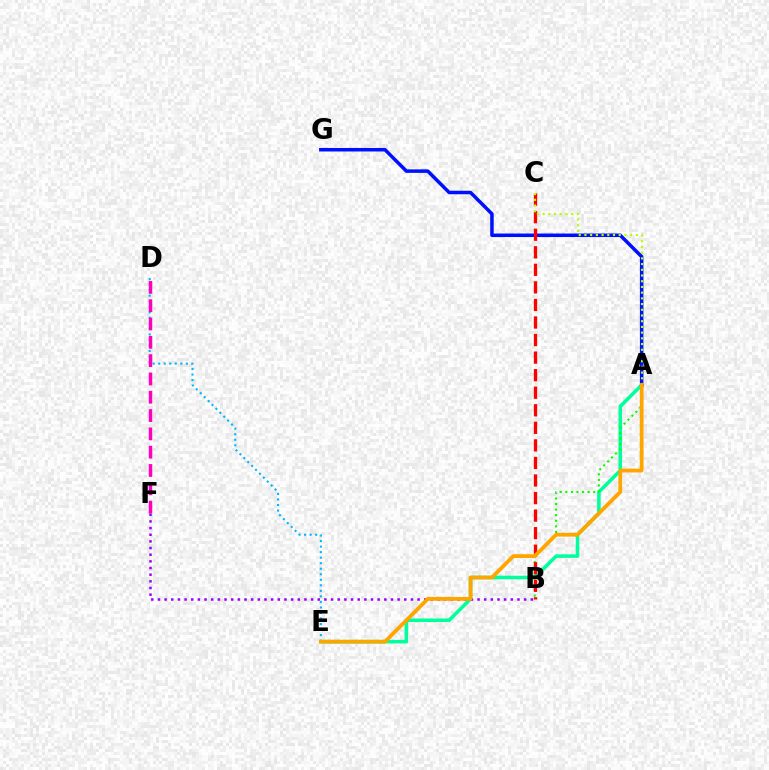{('D', 'E'): [{'color': '#00b5ff', 'line_style': 'dotted', 'thickness': 1.5}], ('A', 'E'): [{'color': '#00ff9d', 'line_style': 'solid', 'thickness': 2.55}, {'color': '#ffa500', 'line_style': 'solid', 'thickness': 2.73}], ('A', 'B'): [{'color': '#08ff00', 'line_style': 'dotted', 'thickness': 1.52}], ('A', 'G'): [{'color': '#0010ff', 'line_style': 'solid', 'thickness': 2.53}], ('D', 'F'): [{'color': '#ff00bd', 'line_style': 'dashed', 'thickness': 2.49}], ('B', 'C'): [{'color': '#ff0000', 'line_style': 'dashed', 'thickness': 2.38}], ('B', 'F'): [{'color': '#9b00ff', 'line_style': 'dotted', 'thickness': 1.81}], ('A', 'C'): [{'color': '#b3ff00', 'line_style': 'dotted', 'thickness': 1.55}]}